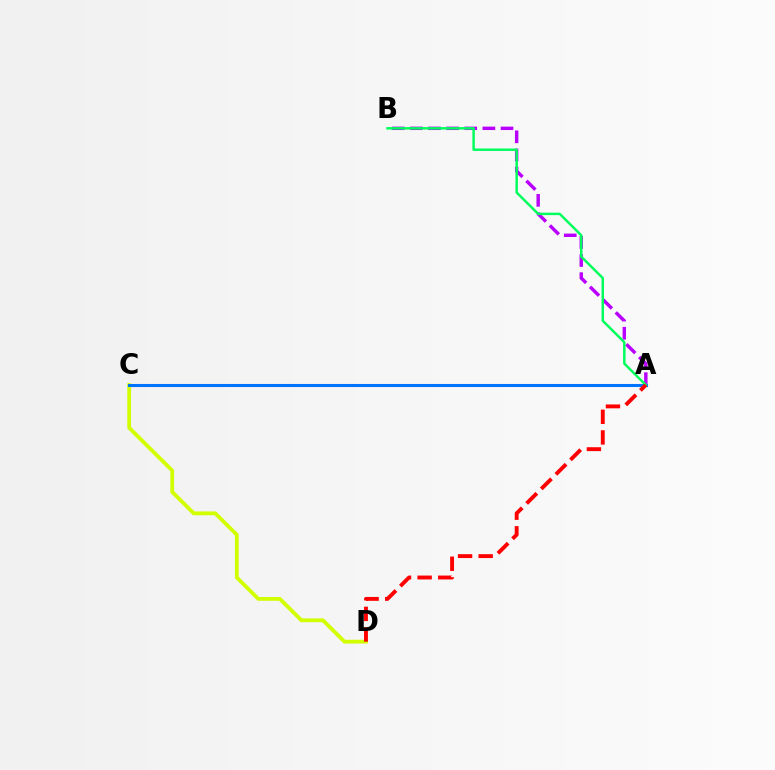{('C', 'D'): [{'color': '#d1ff00', 'line_style': 'solid', 'thickness': 2.73}], ('A', 'B'): [{'color': '#b900ff', 'line_style': 'dashed', 'thickness': 2.46}, {'color': '#00ff5c', 'line_style': 'solid', 'thickness': 1.77}], ('A', 'C'): [{'color': '#0074ff', 'line_style': 'solid', 'thickness': 2.21}], ('A', 'D'): [{'color': '#ff0000', 'line_style': 'dashed', 'thickness': 2.8}]}